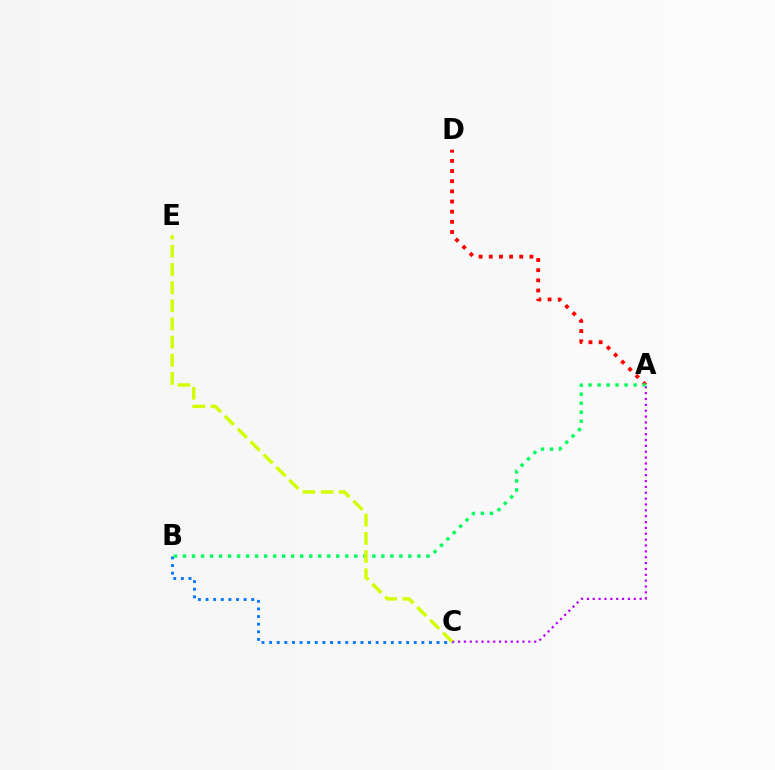{('B', 'C'): [{'color': '#0074ff', 'line_style': 'dotted', 'thickness': 2.07}], ('A', 'D'): [{'color': '#ff0000', 'line_style': 'dotted', 'thickness': 2.76}], ('A', 'C'): [{'color': '#b900ff', 'line_style': 'dotted', 'thickness': 1.59}], ('A', 'B'): [{'color': '#00ff5c', 'line_style': 'dotted', 'thickness': 2.45}], ('C', 'E'): [{'color': '#d1ff00', 'line_style': 'dashed', 'thickness': 2.47}]}